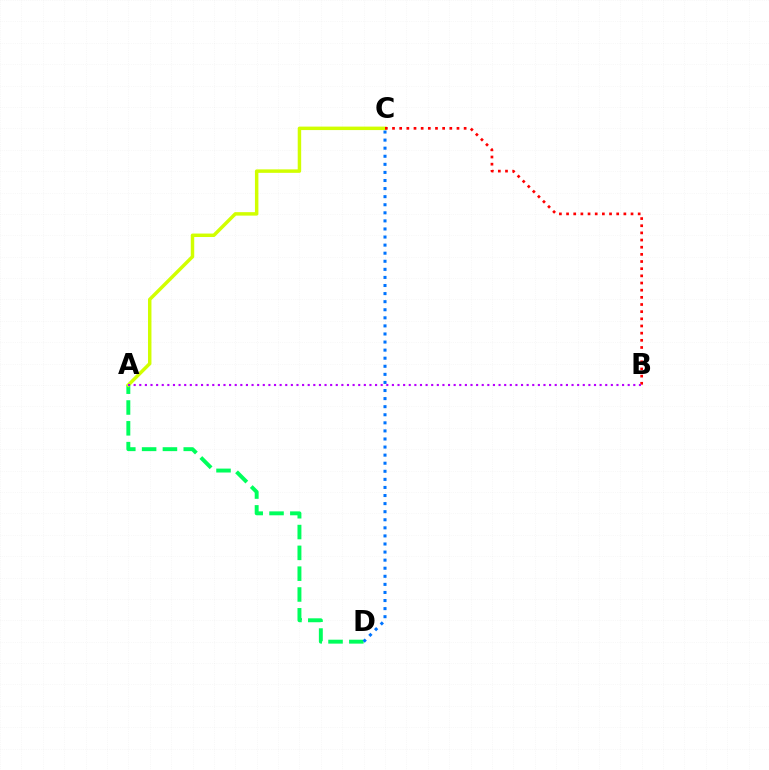{('A', 'D'): [{'color': '#00ff5c', 'line_style': 'dashed', 'thickness': 2.83}], ('C', 'D'): [{'color': '#0074ff', 'line_style': 'dotted', 'thickness': 2.19}], ('A', 'C'): [{'color': '#d1ff00', 'line_style': 'solid', 'thickness': 2.5}], ('B', 'C'): [{'color': '#ff0000', 'line_style': 'dotted', 'thickness': 1.95}], ('A', 'B'): [{'color': '#b900ff', 'line_style': 'dotted', 'thickness': 1.53}]}